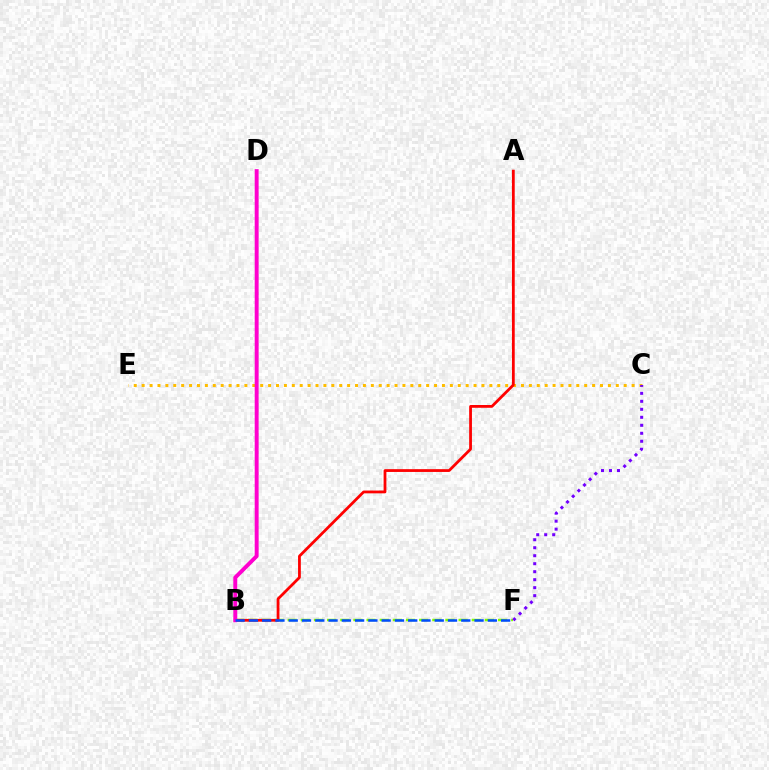{('C', 'E'): [{'color': '#ffbd00', 'line_style': 'dotted', 'thickness': 2.15}], ('B', 'F'): [{'color': '#84ff00', 'line_style': 'dashed', 'thickness': 1.79}, {'color': '#004bff', 'line_style': 'dashed', 'thickness': 1.8}], ('B', 'D'): [{'color': '#00fff6', 'line_style': 'dotted', 'thickness': 1.94}, {'color': '#00ff39', 'line_style': 'dashed', 'thickness': 1.69}, {'color': '#ff00cf', 'line_style': 'solid', 'thickness': 2.83}], ('C', 'F'): [{'color': '#7200ff', 'line_style': 'dotted', 'thickness': 2.17}], ('A', 'B'): [{'color': '#ff0000', 'line_style': 'solid', 'thickness': 2.0}]}